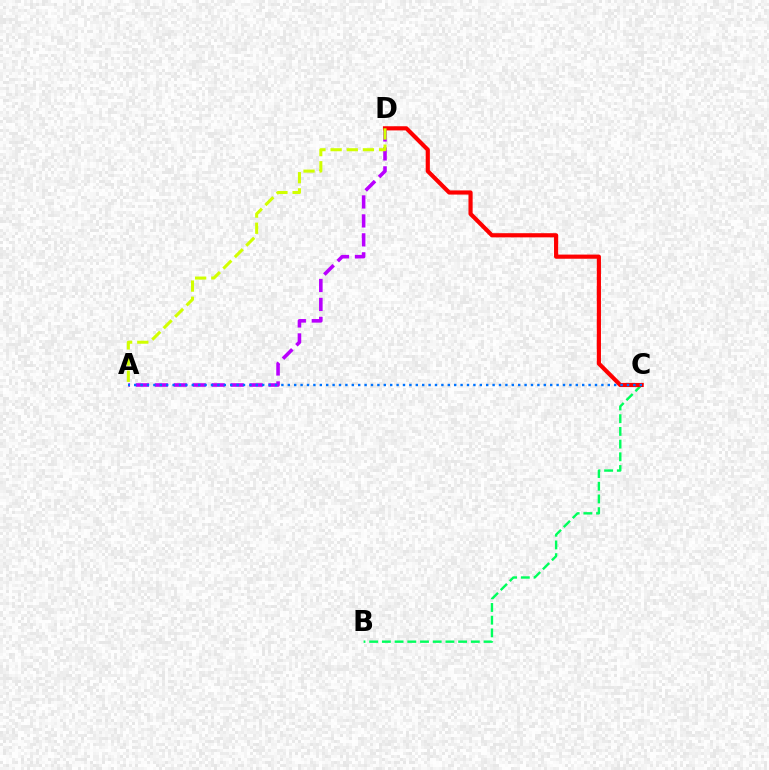{('B', 'C'): [{'color': '#00ff5c', 'line_style': 'dashed', 'thickness': 1.73}], ('A', 'D'): [{'color': '#b900ff', 'line_style': 'dashed', 'thickness': 2.58}, {'color': '#d1ff00', 'line_style': 'dashed', 'thickness': 2.2}], ('C', 'D'): [{'color': '#ff0000', 'line_style': 'solid', 'thickness': 2.99}], ('A', 'C'): [{'color': '#0074ff', 'line_style': 'dotted', 'thickness': 1.74}]}